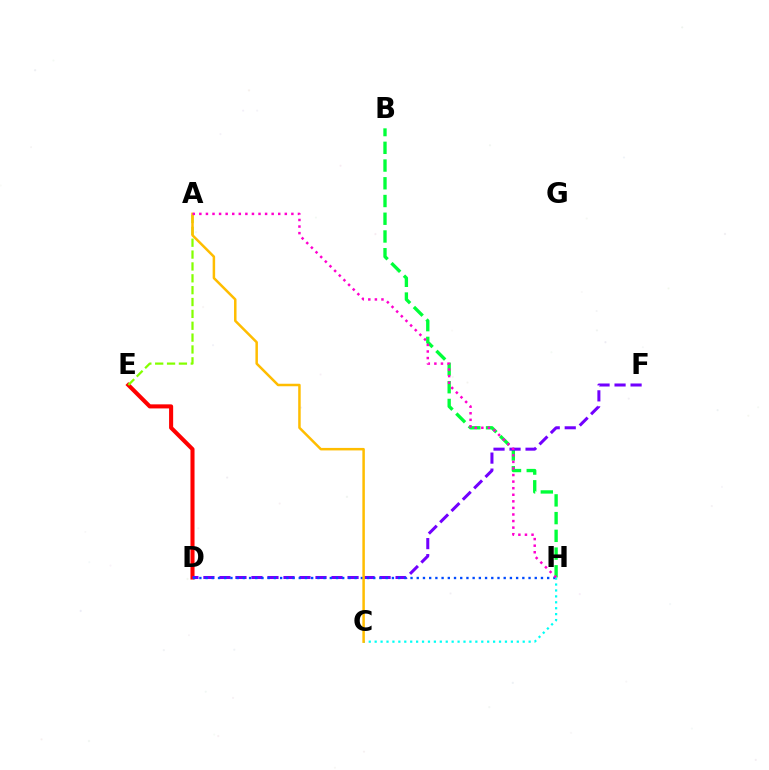{('D', 'E'): [{'color': '#ff0000', 'line_style': 'solid', 'thickness': 2.93}], ('B', 'H'): [{'color': '#00ff39', 'line_style': 'dashed', 'thickness': 2.41}], ('A', 'E'): [{'color': '#84ff00', 'line_style': 'dashed', 'thickness': 1.61}], ('D', 'F'): [{'color': '#7200ff', 'line_style': 'dashed', 'thickness': 2.18}], ('D', 'H'): [{'color': '#004bff', 'line_style': 'dotted', 'thickness': 1.69}], ('C', 'H'): [{'color': '#00fff6', 'line_style': 'dotted', 'thickness': 1.61}], ('A', 'C'): [{'color': '#ffbd00', 'line_style': 'solid', 'thickness': 1.8}], ('A', 'H'): [{'color': '#ff00cf', 'line_style': 'dotted', 'thickness': 1.79}]}